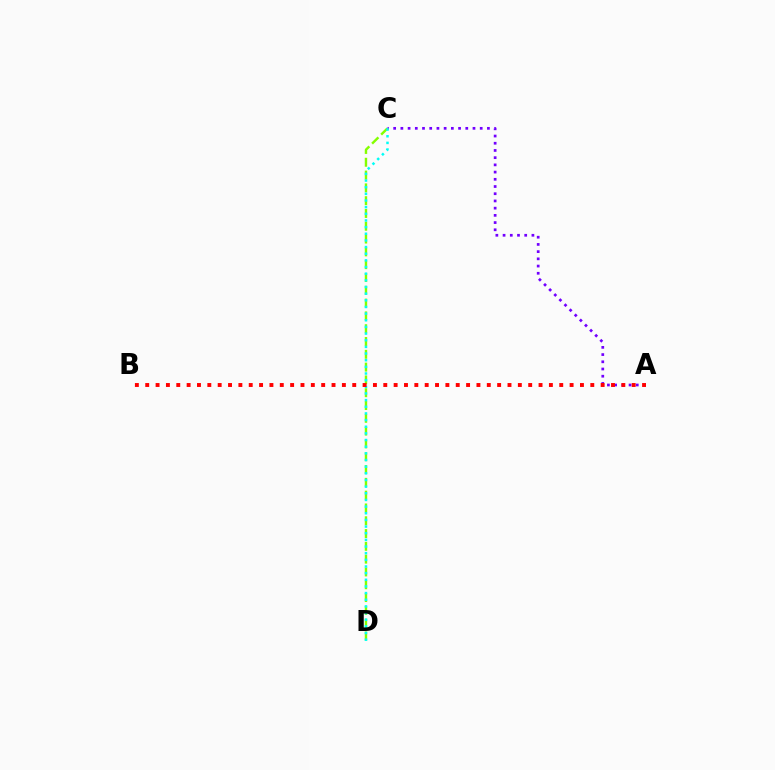{('C', 'D'): [{'color': '#84ff00', 'line_style': 'dashed', 'thickness': 1.74}, {'color': '#00fff6', 'line_style': 'dotted', 'thickness': 1.81}], ('A', 'C'): [{'color': '#7200ff', 'line_style': 'dotted', 'thickness': 1.96}], ('A', 'B'): [{'color': '#ff0000', 'line_style': 'dotted', 'thickness': 2.81}]}